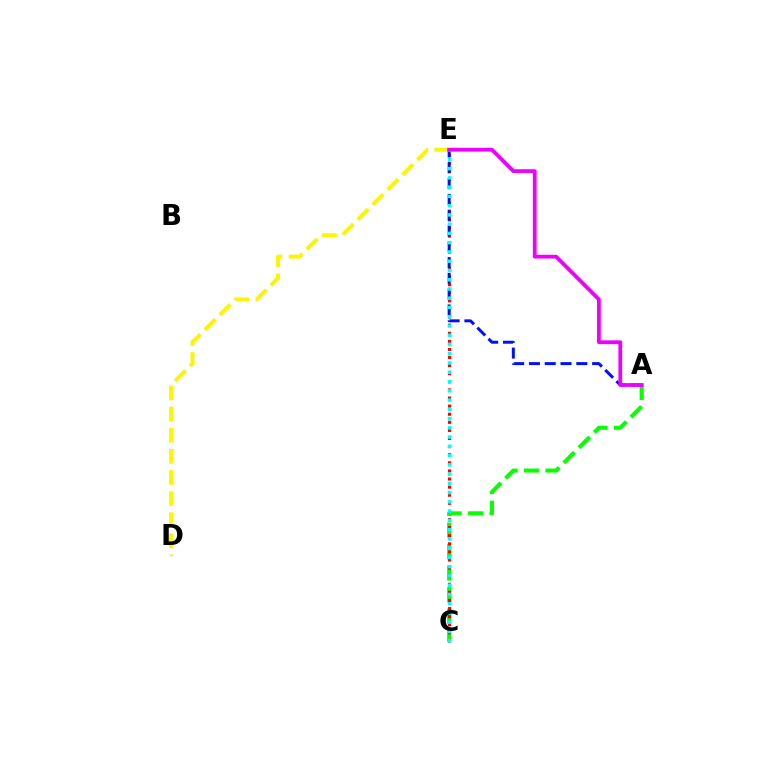{('A', 'C'): [{'color': '#08ff00', 'line_style': 'dashed', 'thickness': 2.92}], ('D', 'E'): [{'color': '#fcf500', 'line_style': 'dashed', 'thickness': 2.87}], ('C', 'E'): [{'color': '#ff0000', 'line_style': 'dotted', 'thickness': 2.2}, {'color': '#00fff6', 'line_style': 'dotted', 'thickness': 2.52}], ('A', 'E'): [{'color': '#0010ff', 'line_style': 'dashed', 'thickness': 2.15}, {'color': '#ee00ff', 'line_style': 'solid', 'thickness': 2.72}]}